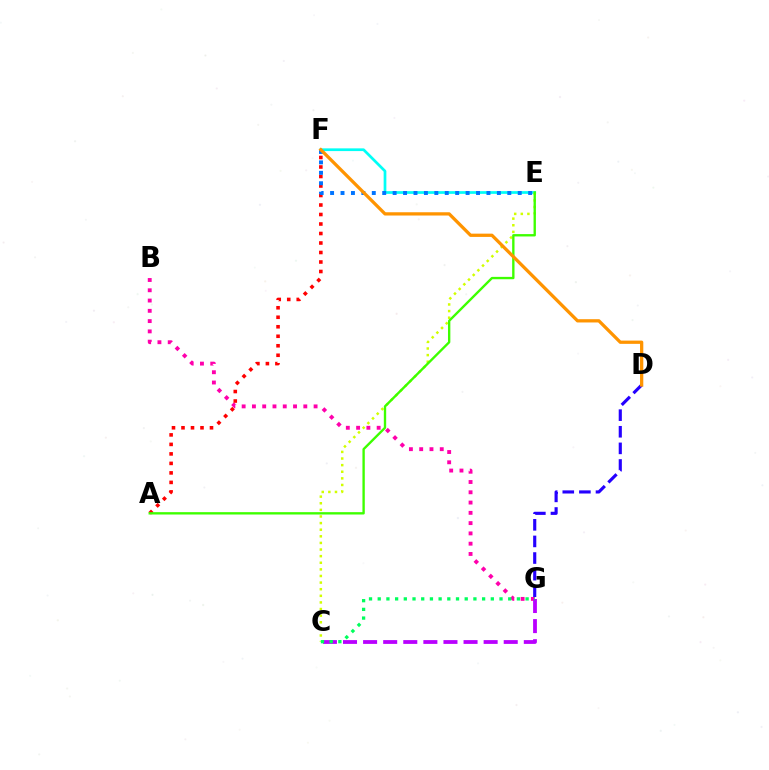{('B', 'G'): [{'color': '#ff00ac', 'line_style': 'dotted', 'thickness': 2.79}], ('E', 'F'): [{'color': '#00fff6', 'line_style': 'solid', 'thickness': 1.96}, {'color': '#0074ff', 'line_style': 'dotted', 'thickness': 2.83}], ('C', 'G'): [{'color': '#b900ff', 'line_style': 'dashed', 'thickness': 2.73}, {'color': '#00ff5c', 'line_style': 'dotted', 'thickness': 2.36}], ('A', 'F'): [{'color': '#ff0000', 'line_style': 'dotted', 'thickness': 2.58}], ('C', 'E'): [{'color': '#d1ff00', 'line_style': 'dotted', 'thickness': 1.8}], ('A', 'E'): [{'color': '#3dff00', 'line_style': 'solid', 'thickness': 1.7}], ('D', 'G'): [{'color': '#2500ff', 'line_style': 'dashed', 'thickness': 2.26}], ('D', 'F'): [{'color': '#ff9400', 'line_style': 'solid', 'thickness': 2.35}]}